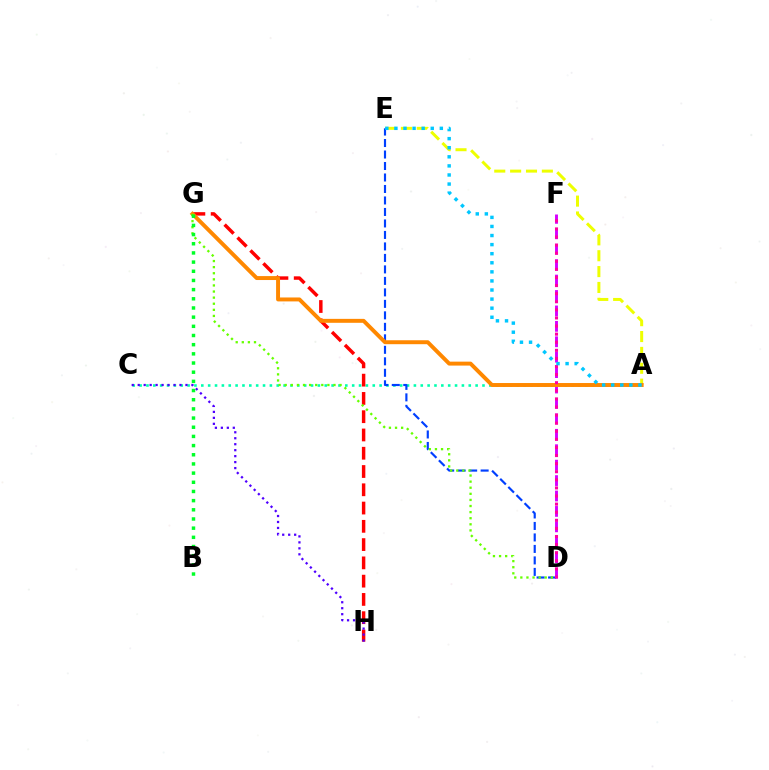{('A', 'C'): [{'color': '#00ffaf', 'line_style': 'dotted', 'thickness': 1.86}], ('A', 'E'): [{'color': '#eeff00', 'line_style': 'dashed', 'thickness': 2.16}, {'color': '#00c7ff', 'line_style': 'dotted', 'thickness': 2.47}], ('G', 'H'): [{'color': '#ff0000', 'line_style': 'dashed', 'thickness': 2.48}], ('C', 'H'): [{'color': '#4f00ff', 'line_style': 'dotted', 'thickness': 1.62}], ('D', 'F'): [{'color': '#d600ff', 'line_style': 'dashed', 'thickness': 2.1}, {'color': '#ff00a0', 'line_style': 'dotted', 'thickness': 2.2}], ('D', 'E'): [{'color': '#003fff', 'line_style': 'dashed', 'thickness': 1.56}], ('A', 'G'): [{'color': '#ff8800', 'line_style': 'solid', 'thickness': 2.84}], ('D', 'G'): [{'color': '#66ff00', 'line_style': 'dotted', 'thickness': 1.66}], ('B', 'G'): [{'color': '#00ff27', 'line_style': 'dotted', 'thickness': 2.49}]}